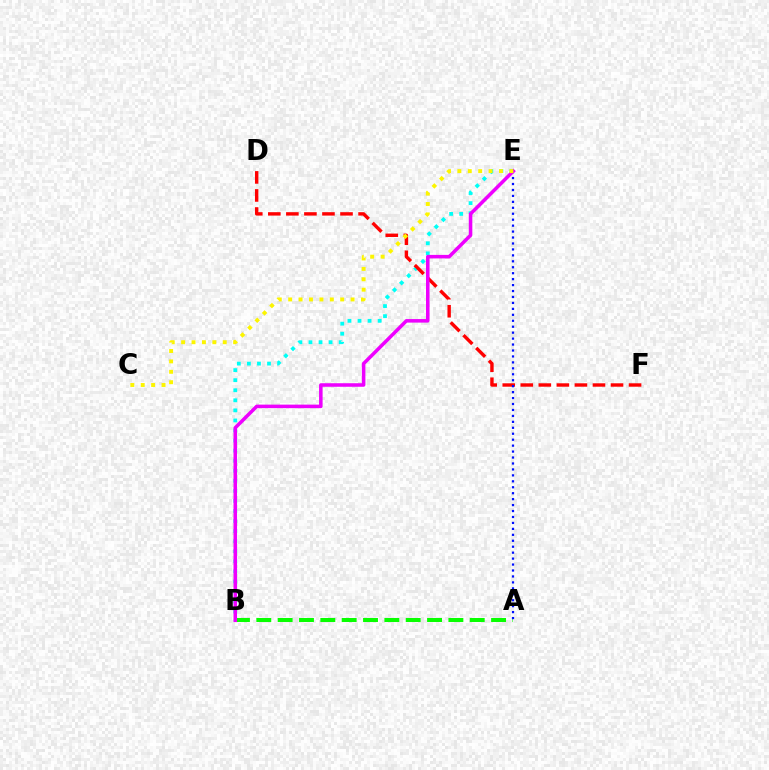{('B', 'E'): [{'color': '#00fff6', 'line_style': 'dotted', 'thickness': 2.73}, {'color': '#ee00ff', 'line_style': 'solid', 'thickness': 2.55}], ('D', 'F'): [{'color': '#ff0000', 'line_style': 'dashed', 'thickness': 2.45}], ('A', 'B'): [{'color': '#08ff00', 'line_style': 'dashed', 'thickness': 2.9}], ('A', 'E'): [{'color': '#0010ff', 'line_style': 'dotted', 'thickness': 1.62}], ('C', 'E'): [{'color': '#fcf500', 'line_style': 'dotted', 'thickness': 2.83}]}